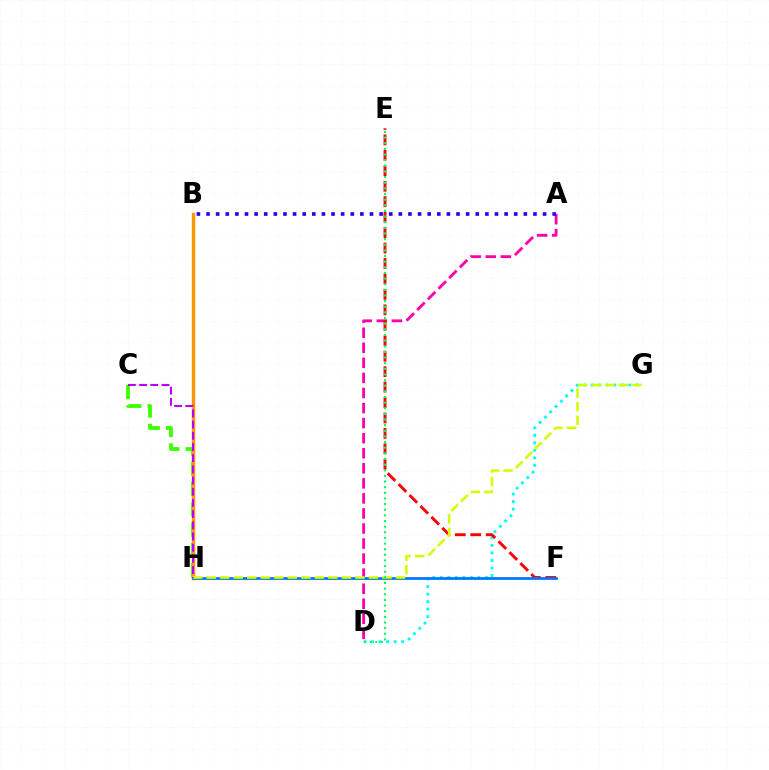{('A', 'D'): [{'color': '#ff00ac', 'line_style': 'dashed', 'thickness': 2.05}], ('D', 'G'): [{'color': '#00fff6', 'line_style': 'dotted', 'thickness': 2.04}], ('C', 'H'): [{'color': '#3dff00', 'line_style': 'dashed', 'thickness': 2.75}, {'color': '#b900ff', 'line_style': 'dashed', 'thickness': 1.52}], ('B', 'H'): [{'color': '#ff9400', 'line_style': 'solid', 'thickness': 2.44}], ('E', 'F'): [{'color': '#ff0000', 'line_style': 'dashed', 'thickness': 2.1}], ('F', 'H'): [{'color': '#0074ff', 'line_style': 'solid', 'thickness': 1.97}], ('G', 'H'): [{'color': '#d1ff00', 'line_style': 'dashed', 'thickness': 1.84}], ('A', 'B'): [{'color': '#2500ff', 'line_style': 'dotted', 'thickness': 2.61}], ('D', 'E'): [{'color': '#00ff5c', 'line_style': 'dotted', 'thickness': 1.53}]}